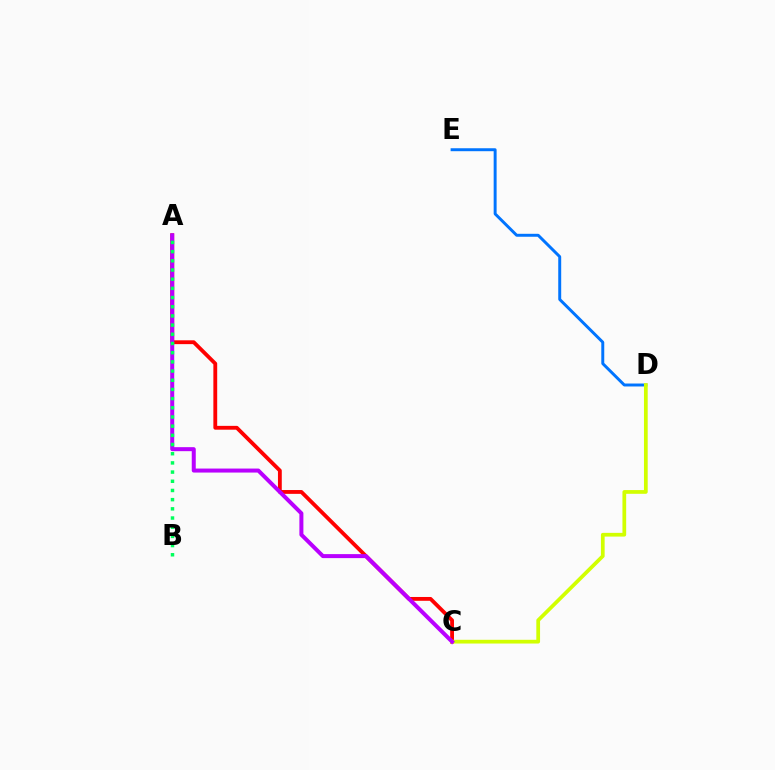{('D', 'E'): [{'color': '#0074ff', 'line_style': 'solid', 'thickness': 2.12}], ('A', 'C'): [{'color': '#ff0000', 'line_style': 'solid', 'thickness': 2.75}, {'color': '#b900ff', 'line_style': 'solid', 'thickness': 2.88}], ('C', 'D'): [{'color': '#d1ff00', 'line_style': 'solid', 'thickness': 2.69}], ('A', 'B'): [{'color': '#00ff5c', 'line_style': 'dotted', 'thickness': 2.5}]}